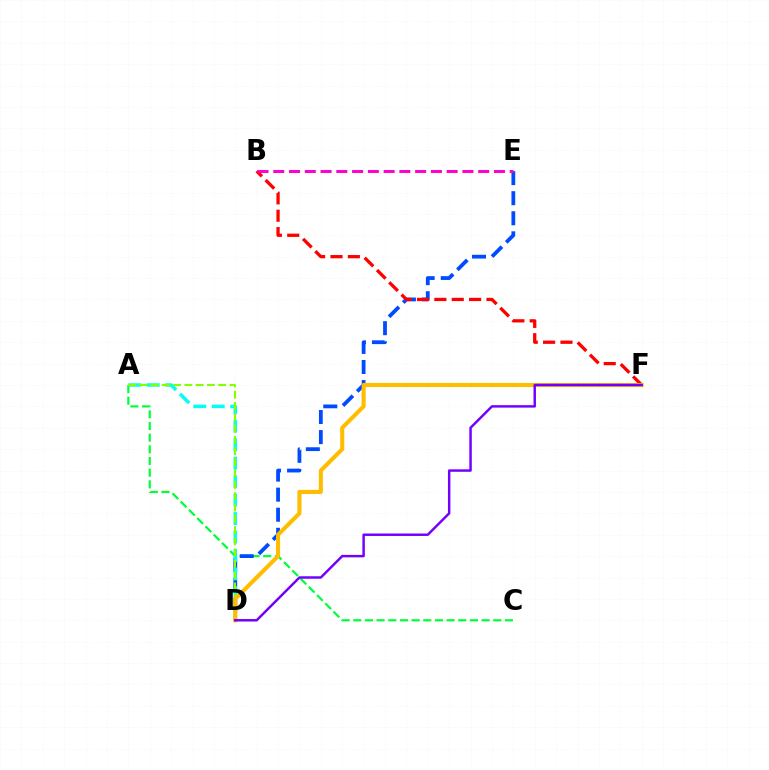{('A', 'C'): [{'color': '#00ff39', 'line_style': 'dashed', 'thickness': 1.58}], ('D', 'E'): [{'color': '#004bff', 'line_style': 'dashed', 'thickness': 2.73}], ('A', 'D'): [{'color': '#00fff6', 'line_style': 'dashed', 'thickness': 2.51}, {'color': '#84ff00', 'line_style': 'dashed', 'thickness': 1.53}], ('B', 'F'): [{'color': '#ff0000', 'line_style': 'dashed', 'thickness': 2.36}], ('D', 'F'): [{'color': '#ffbd00', 'line_style': 'solid', 'thickness': 2.94}, {'color': '#7200ff', 'line_style': 'solid', 'thickness': 1.77}], ('B', 'E'): [{'color': '#ff00cf', 'line_style': 'dashed', 'thickness': 2.14}]}